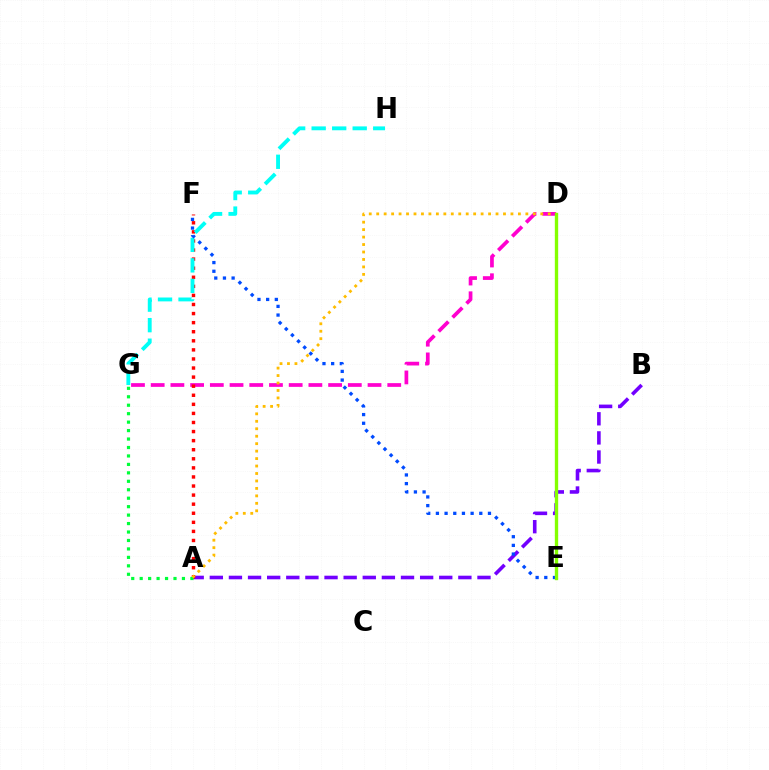{('D', 'G'): [{'color': '#ff00cf', 'line_style': 'dashed', 'thickness': 2.68}], ('A', 'B'): [{'color': '#7200ff', 'line_style': 'dashed', 'thickness': 2.6}], ('A', 'F'): [{'color': '#ff0000', 'line_style': 'dotted', 'thickness': 2.47}], ('G', 'H'): [{'color': '#00fff6', 'line_style': 'dashed', 'thickness': 2.79}], ('E', 'F'): [{'color': '#004bff', 'line_style': 'dotted', 'thickness': 2.36}], ('A', 'G'): [{'color': '#00ff39', 'line_style': 'dotted', 'thickness': 2.3}], ('A', 'D'): [{'color': '#ffbd00', 'line_style': 'dotted', 'thickness': 2.03}], ('D', 'E'): [{'color': '#84ff00', 'line_style': 'solid', 'thickness': 2.41}]}